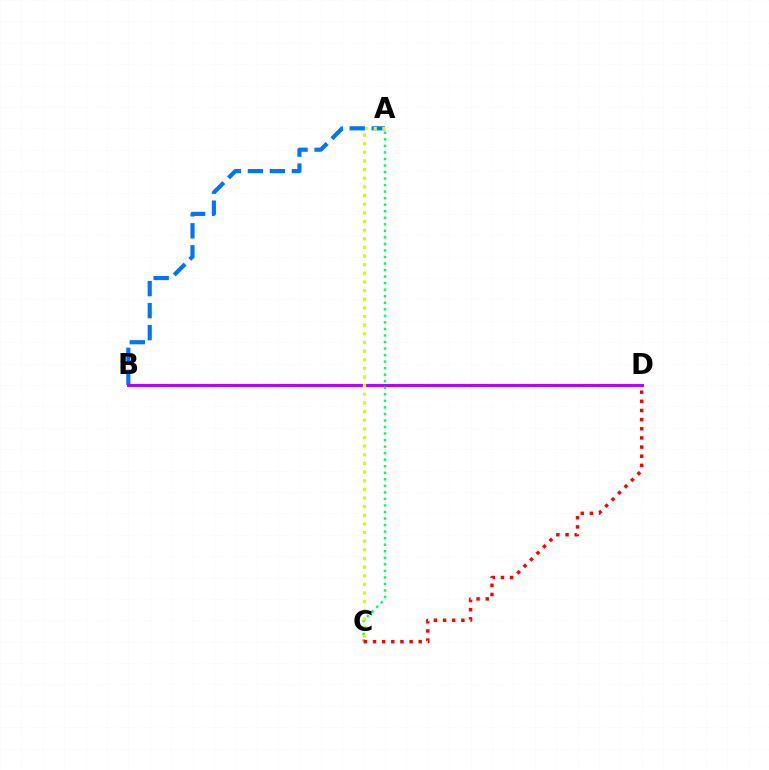{('A', 'B'): [{'color': '#0074ff', 'line_style': 'dashed', 'thickness': 2.99}], ('B', 'D'): [{'color': '#b900ff', 'line_style': 'solid', 'thickness': 2.14}], ('A', 'C'): [{'color': '#00ff5c', 'line_style': 'dotted', 'thickness': 1.78}, {'color': '#d1ff00', 'line_style': 'dotted', 'thickness': 2.35}], ('C', 'D'): [{'color': '#ff0000', 'line_style': 'dotted', 'thickness': 2.49}]}